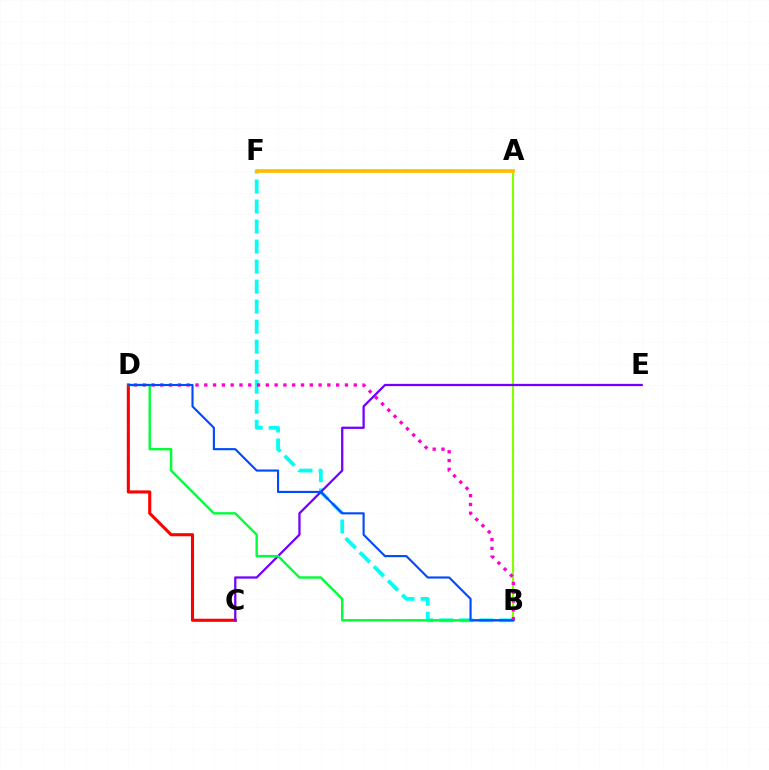{('B', 'F'): [{'color': '#00fff6', 'line_style': 'dashed', 'thickness': 2.72}], ('A', 'B'): [{'color': '#84ff00', 'line_style': 'solid', 'thickness': 1.54}], ('A', 'F'): [{'color': '#ffbd00', 'line_style': 'solid', 'thickness': 2.67}], ('B', 'D'): [{'color': '#ff00cf', 'line_style': 'dotted', 'thickness': 2.39}, {'color': '#00ff39', 'line_style': 'solid', 'thickness': 1.72}, {'color': '#004bff', 'line_style': 'solid', 'thickness': 1.54}], ('C', 'D'): [{'color': '#ff0000', 'line_style': 'solid', 'thickness': 2.23}], ('C', 'E'): [{'color': '#7200ff', 'line_style': 'solid', 'thickness': 1.63}]}